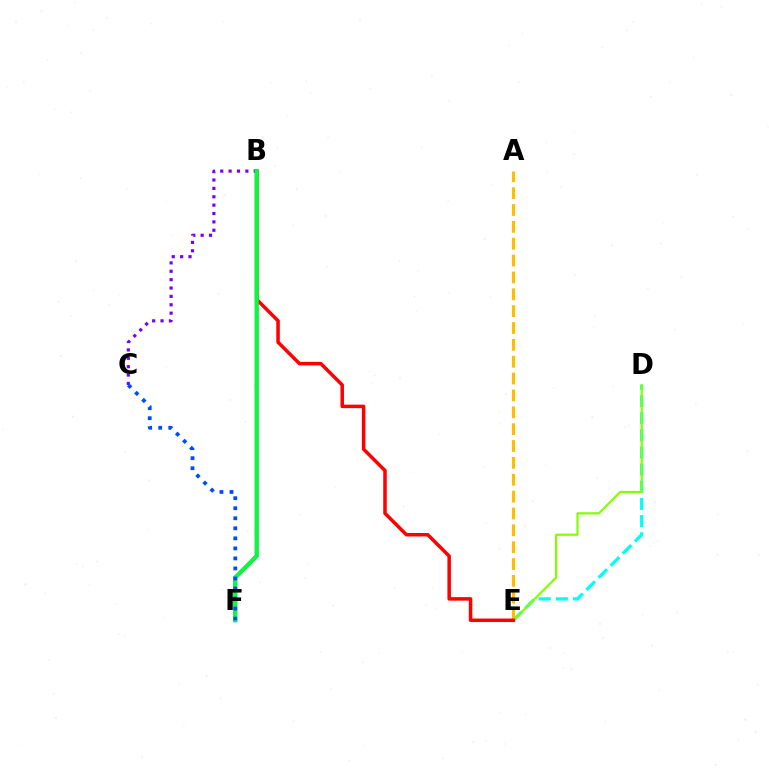{('D', 'E'): [{'color': '#00fff6', 'line_style': 'dashed', 'thickness': 2.33}, {'color': '#84ff00', 'line_style': 'solid', 'thickness': 1.58}], ('B', 'F'): [{'color': '#ff00cf', 'line_style': 'solid', 'thickness': 2.6}, {'color': '#00ff39', 'line_style': 'solid', 'thickness': 2.91}], ('A', 'E'): [{'color': '#ffbd00', 'line_style': 'dashed', 'thickness': 2.29}], ('B', 'E'): [{'color': '#ff0000', 'line_style': 'solid', 'thickness': 2.52}], ('B', 'C'): [{'color': '#7200ff', 'line_style': 'dotted', 'thickness': 2.28}], ('C', 'F'): [{'color': '#004bff', 'line_style': 'dotted', 'thickness': 2.73}]}